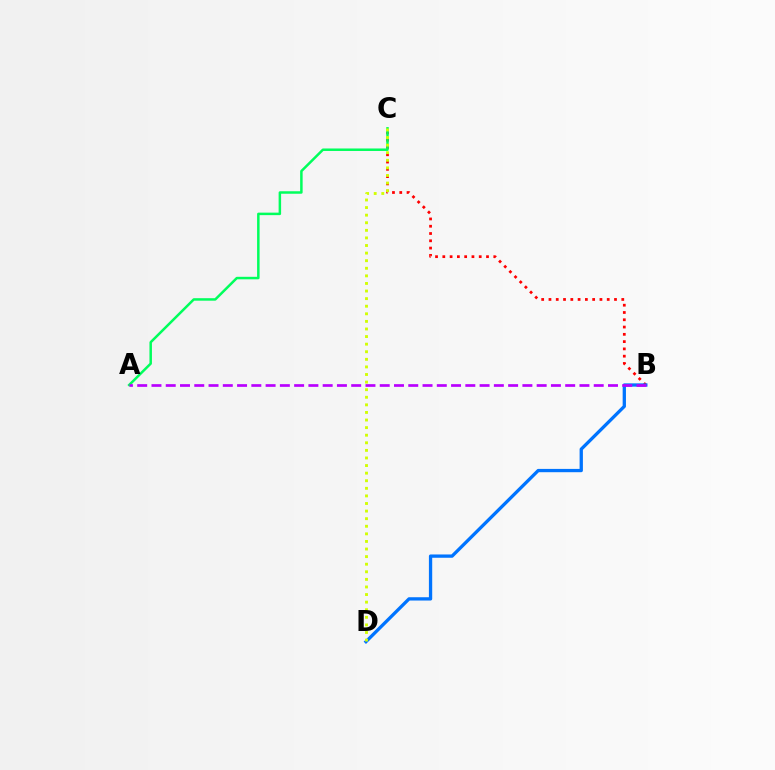{('B', 'C'): [{'color': '#ff0000', 'line_style': 'dotted', 'thickness': 1.98}], ('B', 'D'): [{'color': '#0074ff', 'line_style': 'solid', 'thickness': 2.37}], ('A', 'C'): [{'color': '#00ff5c', 'line_style': 'solid', 'thickness': 1.8}], ('A', 'B'): [{'color': '#b900ff', 'line_style': 'dashed', 'thickness': 1.94}], ('C', 'D'): [{'color': '#d1ff00', 'line_style': 'dotted', 'thickness': 2.06}]}